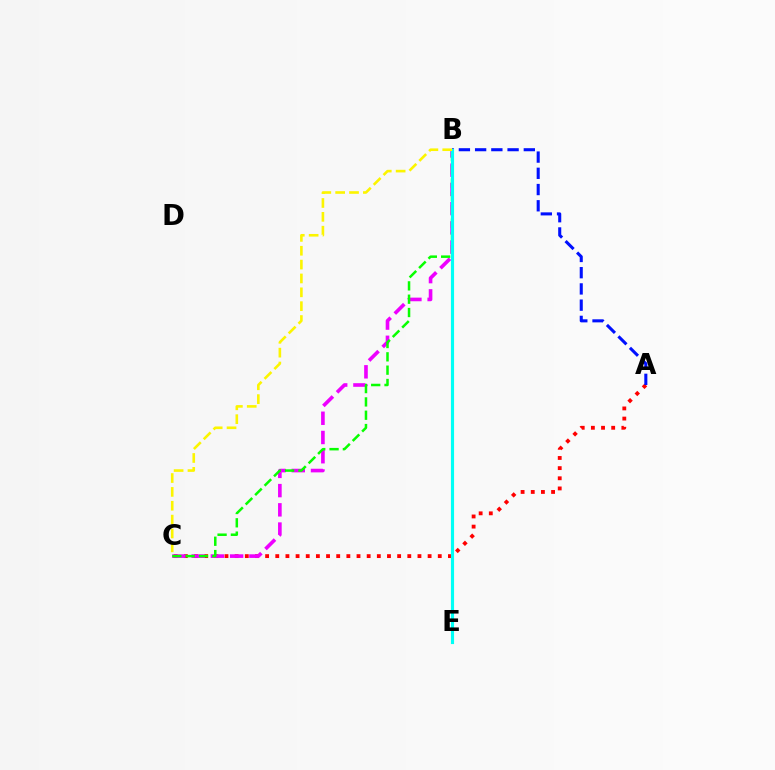{('A', 'C'): [{'color': '#ff0000', 'line_style': 'dotted', 'thickness': 2.76}], ('A', 'B'): [{'color': '#0010ff', 'line_style': 'dashed', 'thickness': 2.21}], ('B', 'C'): [{'color': '#ee00ff', 'line_style': 'dashed', 'thickness': 2.61}, {'color': '#08ff00', 'line_style': 'dashed', 'thickness': 1.81}, {'color': '#fcf500', 'line_style': 'dashed', 'thickness': 1.88}], ('B', 'E'): [{'color': '#00fff6', 'line_style': 'solid', 'thickness': 2.26}]}